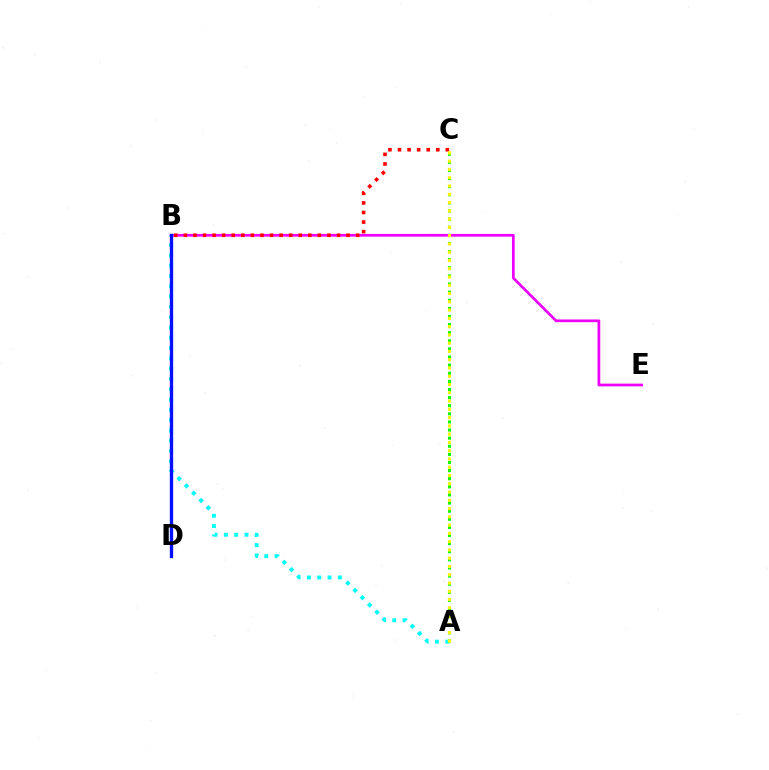{('A', 'B'): [{'color': '#00fff6', 'line_style': 'dotted', 'thickness': 2.8}], ('A', 'C'): [{'color': '#08ff00', 'line_style': 'dotted', 'thickness': 2.2}, {'color': '#fcf500', 'line_style': 'dotted', 'thickness': 2.25}], ('B', 'E'): [{'color': '#ee00ff', 'line_style': 'solid', 'thickness': 1.97}], ('B', 'D'): [{'color': '#0010ff', 'line_style': 'solid', 'thickness': 2.38}], ('B', 'C'): [{'color': '#ff0000', 'line_style': 'dotted', 'thickness': 2.6}]}